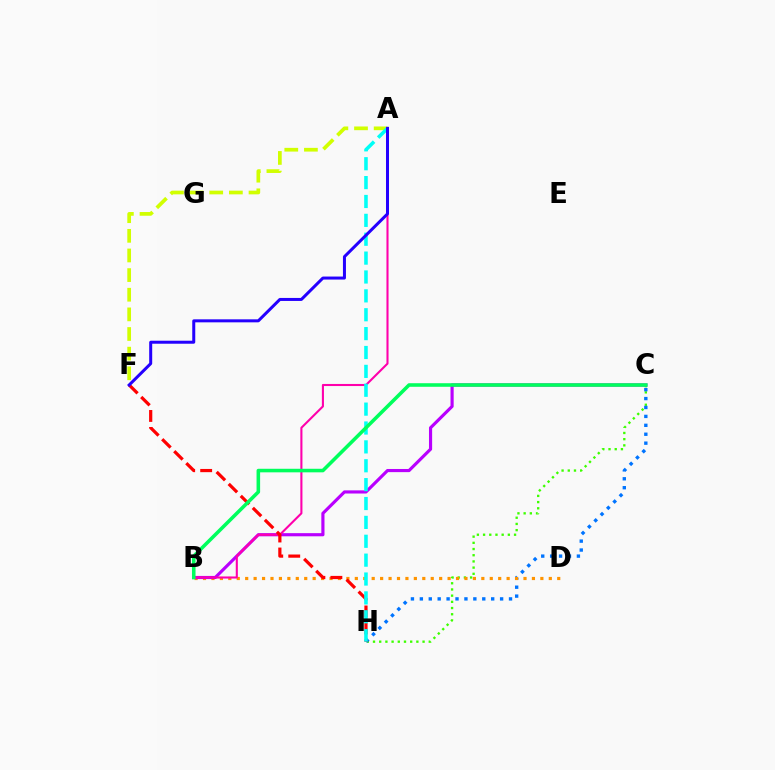{('C', 'H'): [{'color': '#3dff00', 'line_style': 'dotted', 'thickness': 1.68}, {'color': '#0074ff', 'line_style': 'dotted', 'thickness': 2.42}], ('A', 'F'): [{'color': '#d1ff00', 'line_style': 'dashed', 'thickness': 2.67}, {'color': '#2500ff', 'line_style': 'solid', 'thickness': 2.16}], ('B', 'D'): [{'color': '#ff9400', 'line_style': 'dotted', 'thickness': 2.29}], ('B', 'C'): [{'color': '#b900ff', 'line_style': 'solid', 'thickness': 2.27}, {'color': '#00ff5c', 'line_style': 'solid', 'thickness': 2.56}], ('A', 'B'): [{'color': '#ff00ac', 'line_style': 'solid', 'thickness': 1.5}], ('F', 'H'): [{'color': '#ff0000', 'line_style': 'dashed', 'thickness': 2.31}], ('A', 'H'): [{'color': '#00fff6', 'line_style': 'dashed', 'thickness': 2.56}]}